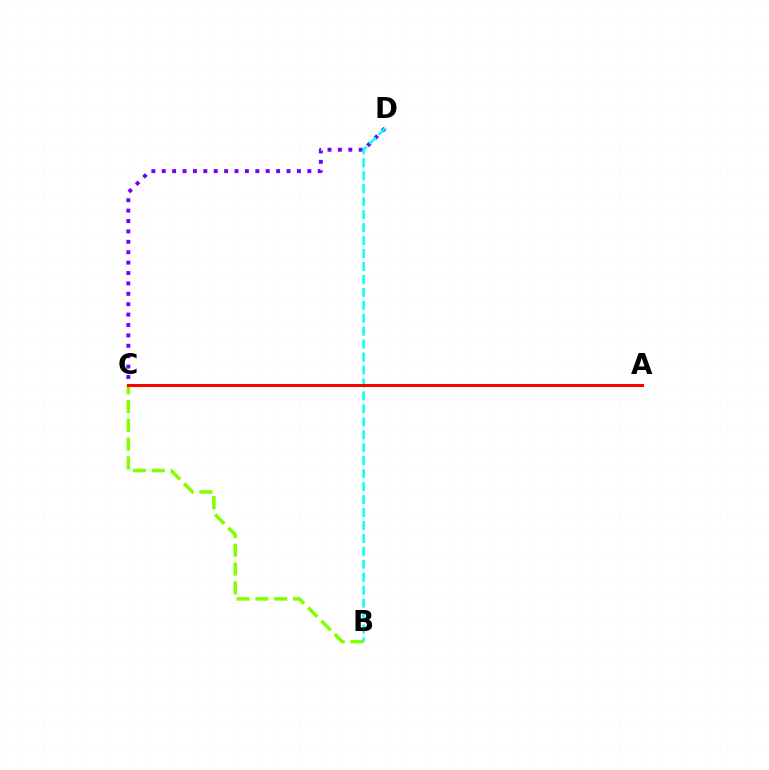{('C', 'D'): [{'color': '#7200ff', 'line_style': 'dotted', 'thickness': 2.83}], ('B', 'C'): [{'color': '#84ff00', 'line_style': 'dashed', 'thickness': 2.56}], ('B', 'D'): [{'color': '#00fff6', 'line_style': 'dashed', 'thickness': 1.76}], ('A', 'C'): [{'color': '#ff0000', 'line_style': 'solid', 'thickness': 2.2}]}